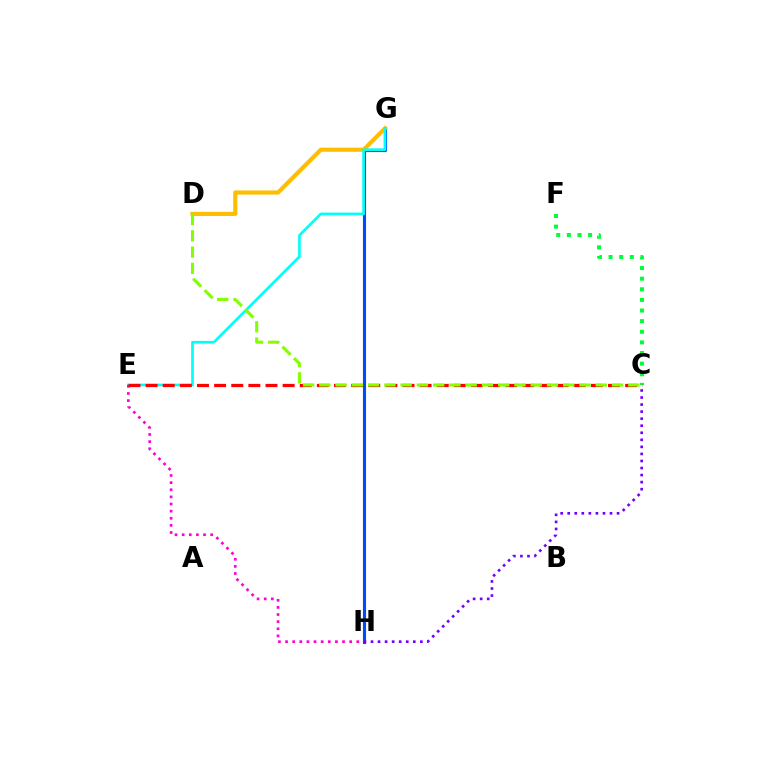{('G', 'H'): [{'color': '#004bff', 'line_style': 'solid', 'thickness': 2.24}], ('D', 'G'): [{'color': '#ffbd00', 'line_style': 'solid', 'thickness': 2.99}], ('E', 'G'): [{'color': '#00fff6', 'line_style': 'solid', 'thickness': 1.91}], ('E', 'H'): [{'color': '#ff00cf', 'line_style': 'dotted', 'thickness': 1.94}], ('C', 'F'): [{'color': '#00ff39', 'line_style': 'dotted', 'thickness': 2.89}], ('C', 'E'): [{'color': '#ff0000', 'line_style': 'dashed', 'thickness': 2.33}], ('C', 'H'): [{'color': '#7200ff', 'line_style': 'dotted', 'thickness': 1.92}], ('C', 'D'): [{'color': '#84ff00', 'line_style': 'dashed', 'thickness': 2.21}]}